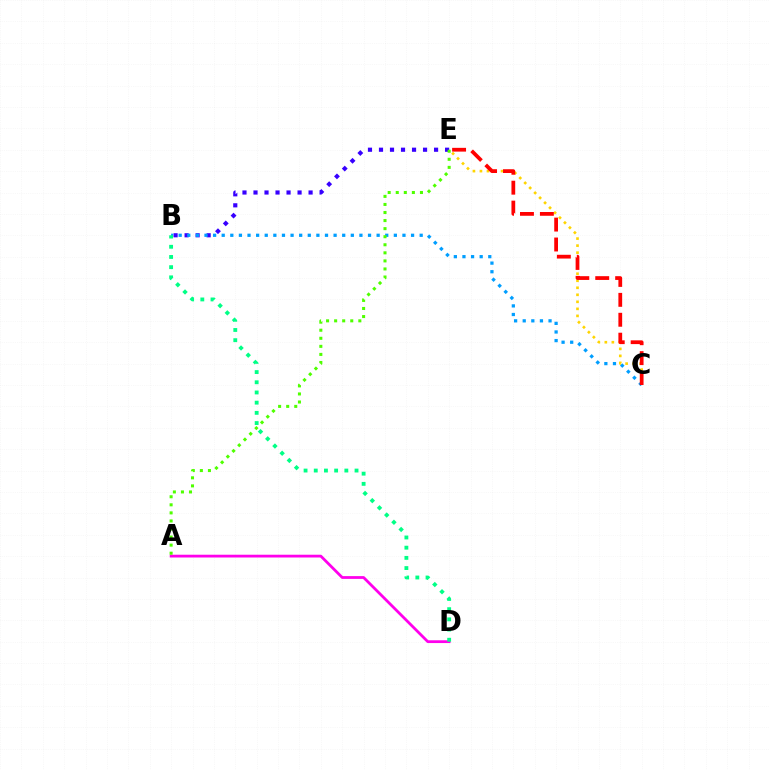{('B', 'E'): [{'color': '#3700ff', 'line_style': 'dotted', 'thickness': 2.99}], ('B', 'C'): [{'color': '#009eff', 'line_style': 'dotted', 'thickness': 2.34}], ('C', 'E'): [{'color': '#ffd500', 'line_style': 'dotted', 'thickness': 1.91}, {'color': '#ff0000', 'line_style': 'dashed', 'thickness': 2.71}], ('A', 'D'): [{'color': '#ff00ed', 'line_style': 'solid', 'thickness': 2.0}], ('A', 'E'): [{'color': '#4fff00', 'line_style': 'dotted', 'thickness': 2.19}], ('B', 'D'): [{'color': '#00ff86', 'line_style': 'dotted', 'thickness': 2.77}]}